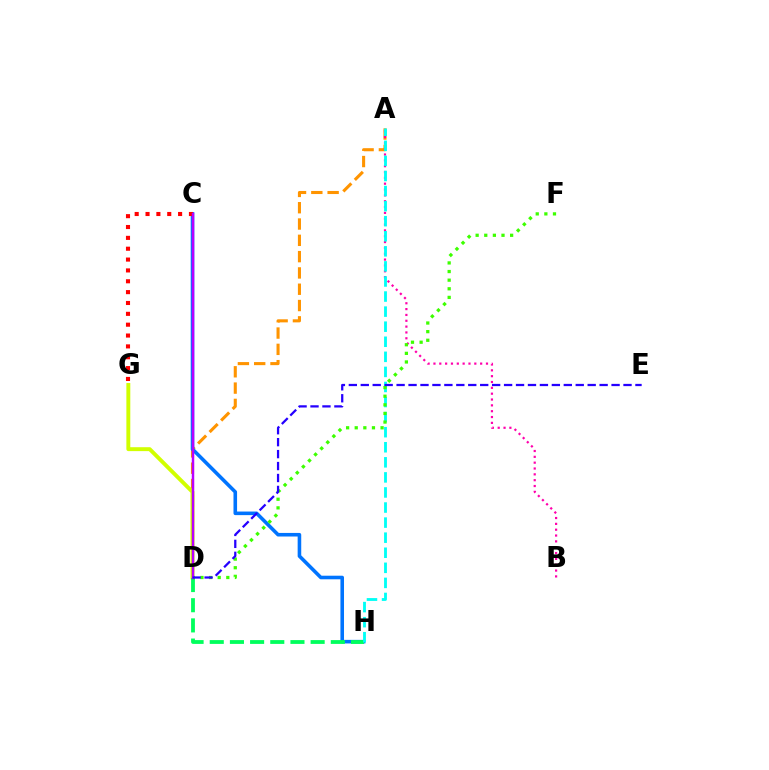{('A', 'D'): [{'color': '#ff9400', 'line_style': 'dashed', 'thickness': 2.21}], ('D', 'G'): [{'color': '#d1ff00', 'line_style': 'solid', 'thickness': 2.82}], ('A', 'B'): [{'color': '#ff00ac', 'line_style': 'dotted', 'thickness': 1.59}], ('C', 'H'): [{'color': '#0074ff', 'line_style': 'solid', 'thickness': 2.58}], ('D', 'H'): [{'color': '#00ff5c', 'line_style': 'dashed', 'thickness': 2.74}], ('C', 'G'): [{'color': '#ff0000', 'line_style': 'dotted', 'thickness': 2.95}], ('A', 'H'): [{'color': '#00fff6', 'line_style': 'dashed', 'thickness': 2.05}], ('D', 'F'): [{'color': '#3dff00', 'line_style': 'dotted', 'thickness': 2.34}], ('C', 'D'): [{'color': '#b900ff', 'line_style': 'solid', 'thickness': 1.77}], ('D', 'E'): [{'color': '#2500ff', 'line_style': 'dashed', 'thickness': 1.62}]}